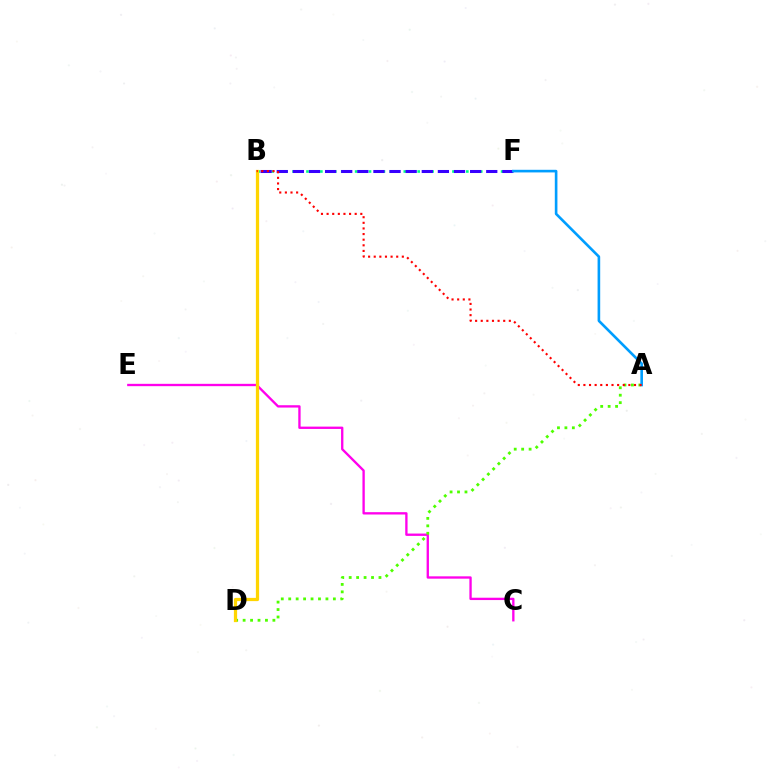{('B', 'F'): [{'color': '#00ff86', 'line_style': 'dotted', 'thickness': 1.89}, {'color': '#3700ff', 'line_style': 'dashed', 'thickness': 2.19}], ('C', 'E'): [{'color': '#ff00ed', 'line_style': 'solid', 'thickness': 1.68}], ('A', 'D'): [{'color': '#4fff00', 'line_style': 'dotted', 'thickness': 2.02}], ('A', 'F'): [{'color': '#009eff', 'line_style': 'solid', 'thickness': 1.89}], ('B', 'D'): [{'color': '#ffd500', 'line_style': 'solid', 'thickness': 2.33}], ('A', 'B'): [{'color': '#ff0000', 'line_style': 'dotted', 'thickness': 1.53}]}